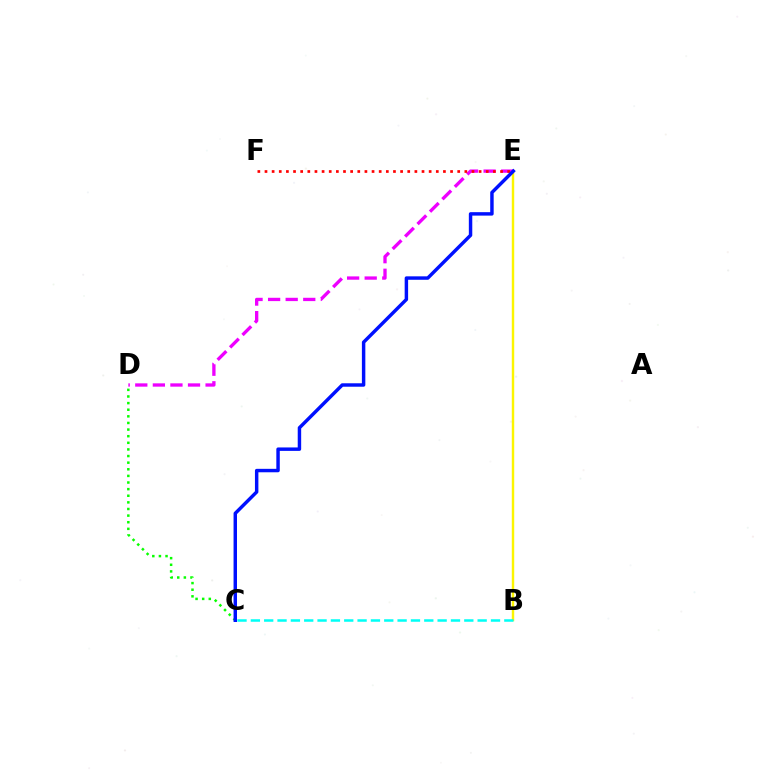{('B', 'E'): [{'color': '#fcf500', 'line_style': 'solid', 'thickness': 1.74}], ('D', 'E'): [{'color': '#ee00ff', 'line_style': 'dashed', 'thickness': 2.39}], ('B', 'C'): [{'color': '#00fff6', 'line_style': 'dashed', 'thickness': 1.81}], ('C', 'D'): [{'color': '#08ff00', 'line_style': 'dotted', 'thickness': 1.8}], ('E', 'F'): [{'color': '#ff0000', 'line_style': 'dotted', 'thickness': 1.94}], ('C', 'E'): [{'color': '#0010ff', 'line_style': 'solid', 'thickness': 2.48}]}